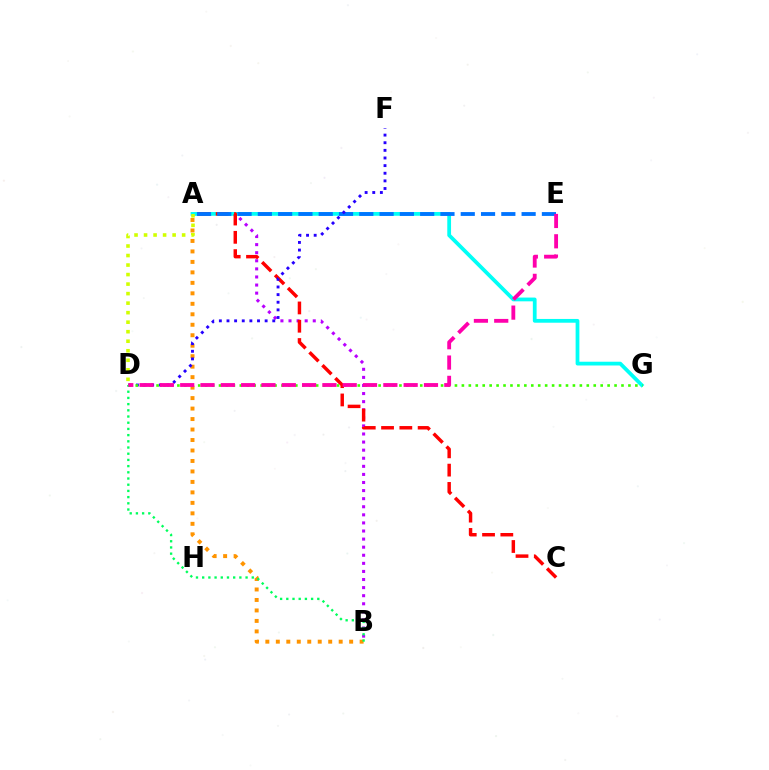{('A', 'B'): [{'color': '#b900ff', 'line_style': 'dotted', 'thickness': 2.2}, {'color': '#ff9400', 'line_style': 'dotted', 'thickness': 2.85}], ('A', 'G'): [{'color': '#00fff6', 'line_style': 'solid', 'thickness': 2.71}], ('A', 'C'): [{'color': '#ff0000', 'line_style': 'dashed', 'thickness': 2.48}], ('A', 'E'): [{'color': '#0074ff', 'line_style': 'dashed', 'thickness': 2.76}], ('D', 'F'): [{'color': '#2500ff', 'line_style': 'dotted', 'thickness': 2.07}], ('A', 'D'): [{'color': '#d1ff00', 'line_style': 'dotted', 'thickness': 2.59}], ('B', 'D'): [{'color': '#00ff5c', 'line_style': 'dotted', 'thickness': 1.68}], ('D', 'G'): [{'color': '#3dff00', 'line_style': 'dotted', 'thickness': 1.89}], ('D', 'E'): [{'color': '#ff00ac', 'line_style': 'dashed', 'thickness': 2.76}]}